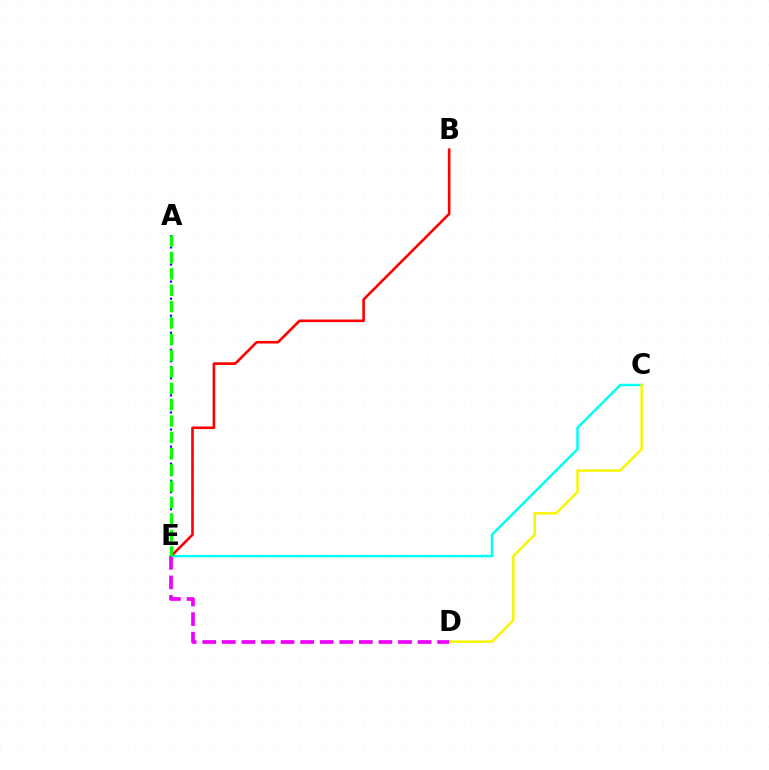{('C', 'E'): [{'color': '#00fff6', 'line_style': 'solid', 'thickness': 1.78}], ('B', 'E'): [{'color': '#ff0000', 'line_style': 'solid', 'thickness': 1.89}], ('A', 'E'): [{'color': '#0010ff', 'line_style': 'dotted', 'thickness': 1.55}, {'color': '#08ff00', 'line_style': 'dashed', 'thickness': 2.22}], ('C', 'D'): [{'color': '#fcf500', 'line_style': 'solid', 'thickness': 1.78}], ('D', 'E'): [{'color': '#ee00ff', 'line_style': 'dashed', 'thickness': 2.66}]}